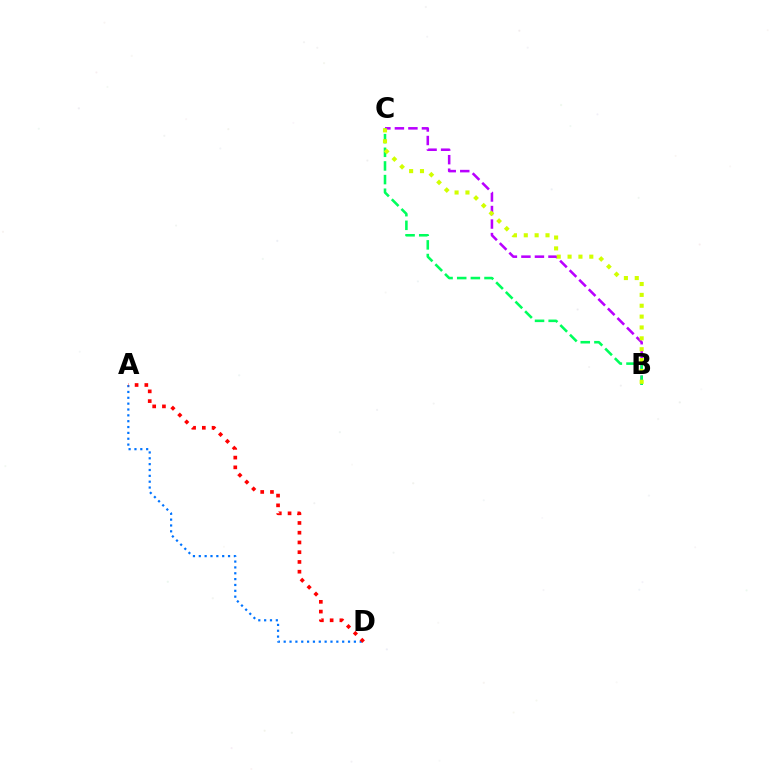{('B', 'C'): [{'color': '#b900ff', 'line_style': 'dashed', 'thickness': 1.84}, {'color': '#00ff5c', 'line_style': 'dashed', 'thickness': 1.85}, {'color': '#d1ff00', 'line_style': 'dotted', 'thickness': 2.95}], ('A', 'D'): [{'color': '#0074ff', 'line_style': 'dotted', 'thickness': 1.59}, {'color': '#ff0000', 'line_style': 'dotted', 'thickness': 2.65}]}